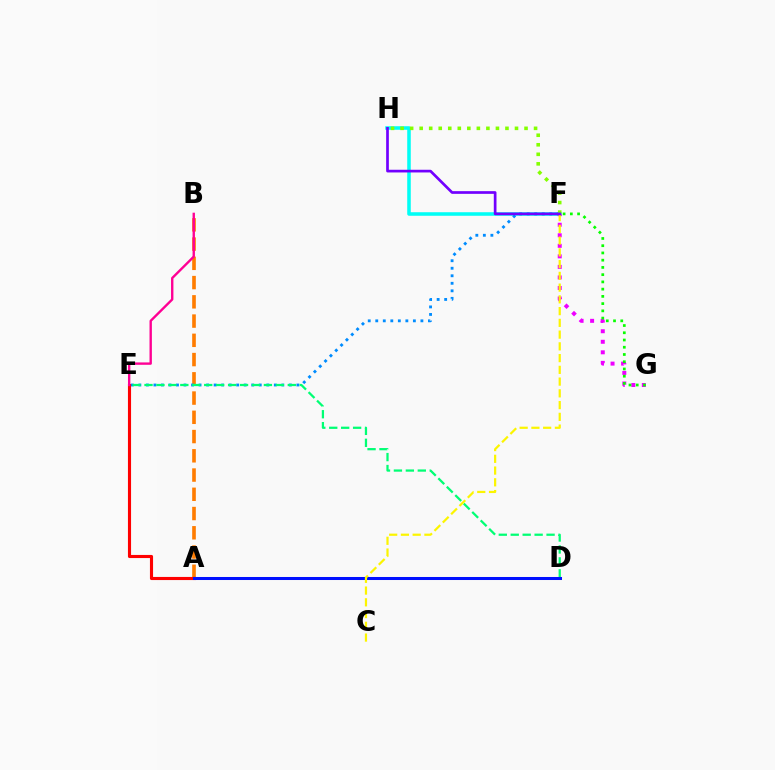{('F', 'H'): [{'color': '#00fff6', 'line_style': 'solid', 'thickness': 2.56}, {'color': '#84ff00', 'line_style': 'dotted', 'thickness': 2.59}, {'color': '#7200ff', 'line_style': 'solid', 'thickness': 1.94}], ('F', 'G'): [{'color': '#ee00ff', 'line_style': 'dotted', 'thickness': 2.86}, {'color': '#08ff00', 'line_style': 'dotted', 'thickness': 1.97}], ('A', 'B'): [{'color': '#ff7c00', 'line_style': 'dashed', 'thickness': 2.61}], ('E', 'F'): [{'color': '#008cff', 'line_style': 'dotted', 'thickness': 2.04}], ('A', 'E'): [{'color': '#ff0000', 'line_style': 'solid', 'thickness': 2.25}], ('D', 'E'): [{'color': '#00ff74', 'line_style': 'dashed', 'thickness': 1.62}], ('B', 'E'): [{'color': '#ff0094', 'line_style': 'solid', 'thickness': 1.71}], ('A', 'D'): [{'color': '#0010ff', 'line_style': 'solid', 'thickness': 2.19}], ('C', 'F'): [{'color': '#fcf500', 'line_style': 'dashed', 'thickness': 1.6}]}